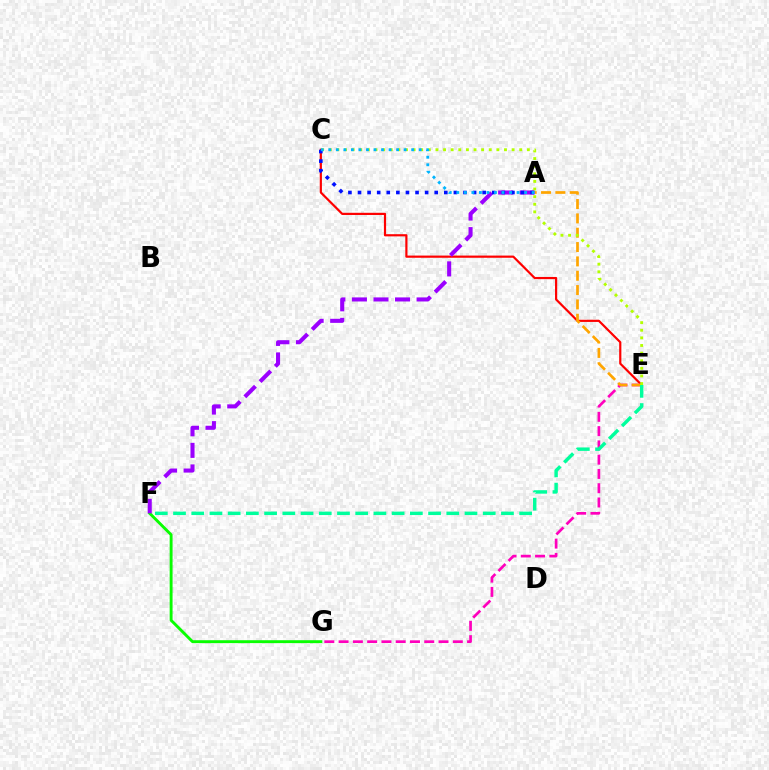{('C', 'E'): [{'color': '#ff0000', 'line_style': 'solid', 'thickness': 1.58}, {'color': '#b3ff00', 'line_style': 'dotted', 'thickness': 2.07}], ('E', 'G'): [{'color': '#ff00bd', 'line_style': 'dashed', 'thickness': 1.94}], ('F', 'G'): [{'color': '#08ff00', 'line_style': 'solid', 'thickness': 2.09}], ('A', 'E'): [{'color': '#ffa500', 'line_style': 'dashed', 'thickness': 1.95}], ('A', 'F'): [{'color': '#9b00ff', 'line_style': 'dashed', 'thickness': 2.93}], ('A', 'C'): [{'color': '#0010ff', 'line_style': 'dotted', 'thickness': 2.61}, {'color': '#00b5ff', 'line_style': 'dotted', 'thickness': 2.05}], ('E', 'F'): [{'color': '#00ff9d', 'line_style': 'dashed', 'thickness': 2.47}]}